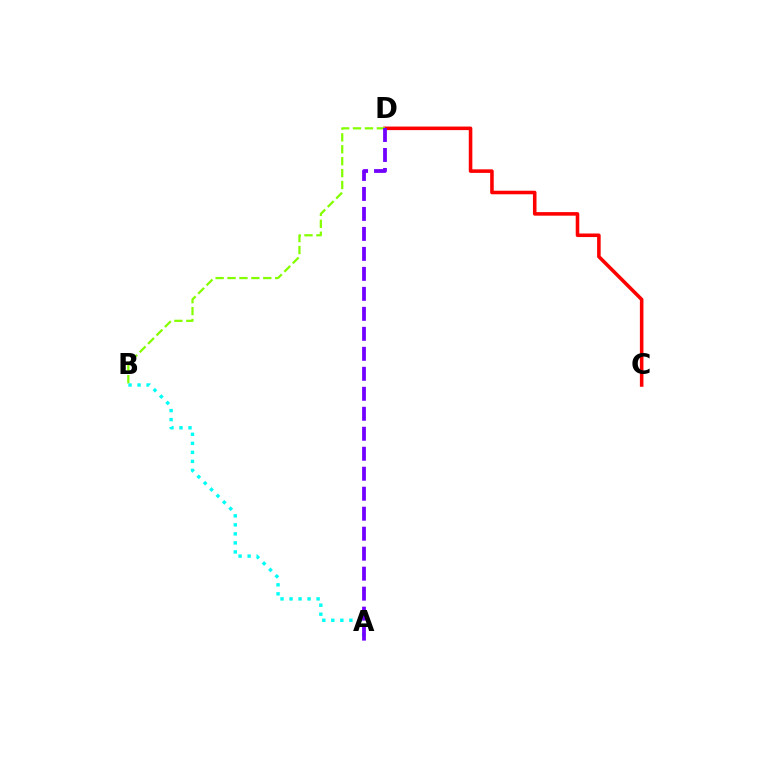{('C', 'D'): [{'color': '#ff0000', 'line_style': 'solid', 'thickness': 2.56}], ('B', 'D'): [{'color': '#84ff00', 'line_style': 'dashed', 'thickness': 1.62}], ('A', 'B'): [{'color': '#00fff6', 'line_style': 'dotted', 'thickness': 2.45}], ('A', 'D'): [{'color': '#7200ff', 'line_style': 'dashed', 'thickness': 2.72}]}